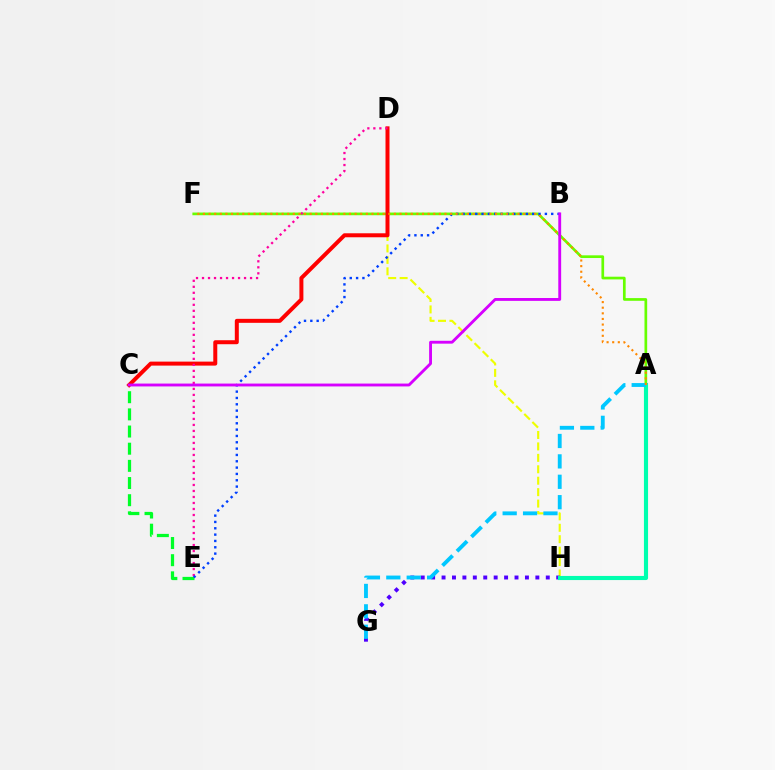{('D', 'H'): [{'color': '#eeff00', 'line_style': 'dashed', 'thickness': 1.55}], ('G', 'H'): [{'color': '#4f00ff', 'line_style': 'dotted', 'thickness': 2.83}], ('A', 'F'): [{'color': '#66ff00', 'line_style': 'solid', 'thickness': 1.94}, {'color': '#ff8800', 'line_style': 'dotted', 'thickness': 1.53}], ('C', 'D'): [{'color': '#ff0000', 'line_style': 'solid', 'thickness': 2.87}], ('A', 'H'): [{'color': '#00ffaf', 'line_style': 'solid', 'thickness': 2.97}], ('C', 'E'): [{'color': '#00ff27', 'line_style': 'dashed', 'thickness': 2.33}], ('D', 'E'): [{'color': '#ff00a0', 'line_style': 'dotted', 'thickness': 1.63}], ('B', 'E'): [{'color': '#003fff', 'line_style': 'dotted', 'thickness': 1.72}], ('A', 'G'): [{'color': '#00c7ff', 'line_style': 'dashed', 'thickness': 2.77}], ('B', 'C'): [{'color': '#d600ff', 'line_style': 'solid', 'thickness': 2.06}]}